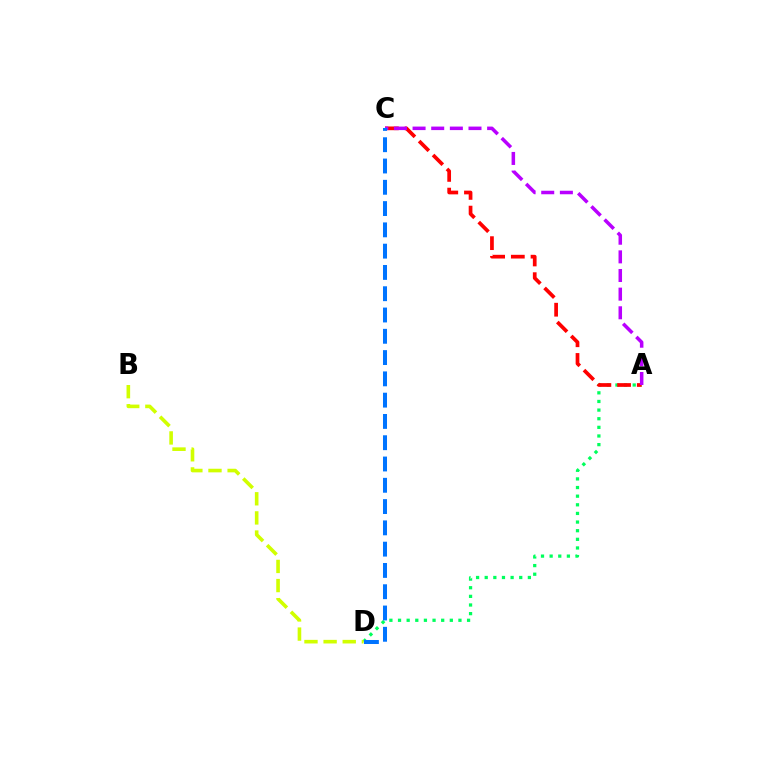{('A', 'D'): [{'color': '#00ff5c', 'line_style': 'dotted', 'thickness': 2.34}], ('A', 'C'): [{'color': '#ff0000', 'line_style': 'dashed', 'thickness': 2.68}, {'color': '#b900ff', 'line_style': 'dashed', 'thickness': 2.53}], ('C', 'D'): [{'color': '#0074ff', 'line_style': 'dashed', 'thickness': 2.89}], ('B', 'D'): [{'color': '#d1ff00', 'line_style': 'dashed', 'thickness': 2.6}]}